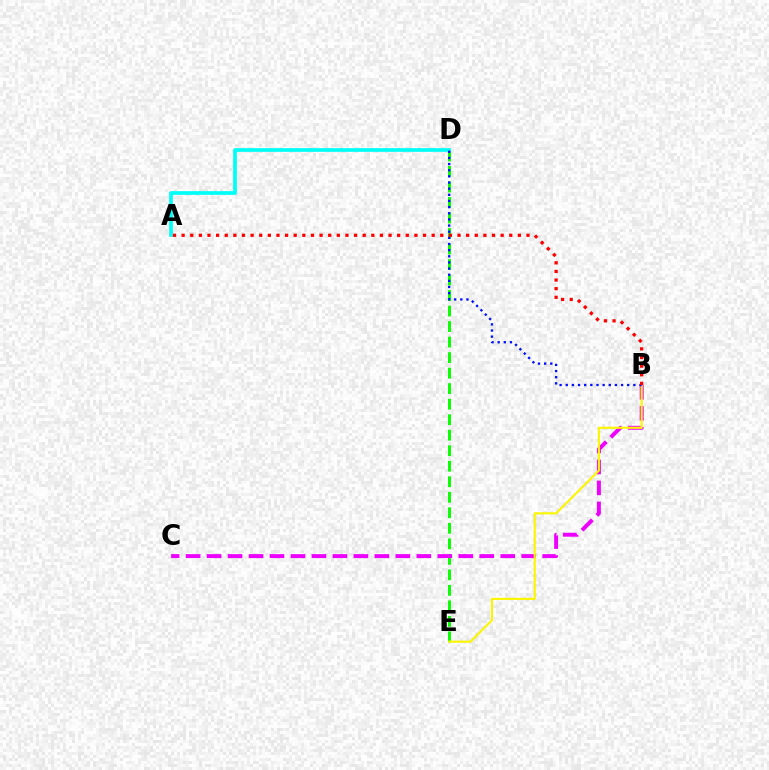{('D', 'E'): [{'color': '#08ff00', 'line_style': 'dashed', 'thickness': 2.11}], ('B', 'C'): [{'color': '#ee00ff', 'line_style': 'dashed', 'thickness': 2.85}], ('B', 'E'): [{'color': '#fcf500', 'line_style': 'solid', 'thickness': 1.53}], ('A', 'D'): [{'color': '#00fff6', 'line_style': 'solid', 'thickness': 2.67}], ('B', 'D'): [{'color': '#0010ff', 'line_style': 'dotted', 'thickness': 1.67}], ('A', 'B'): [{'color': '#ff0000', 'line_style': 'dotted', 'thickness': 2.34}]}